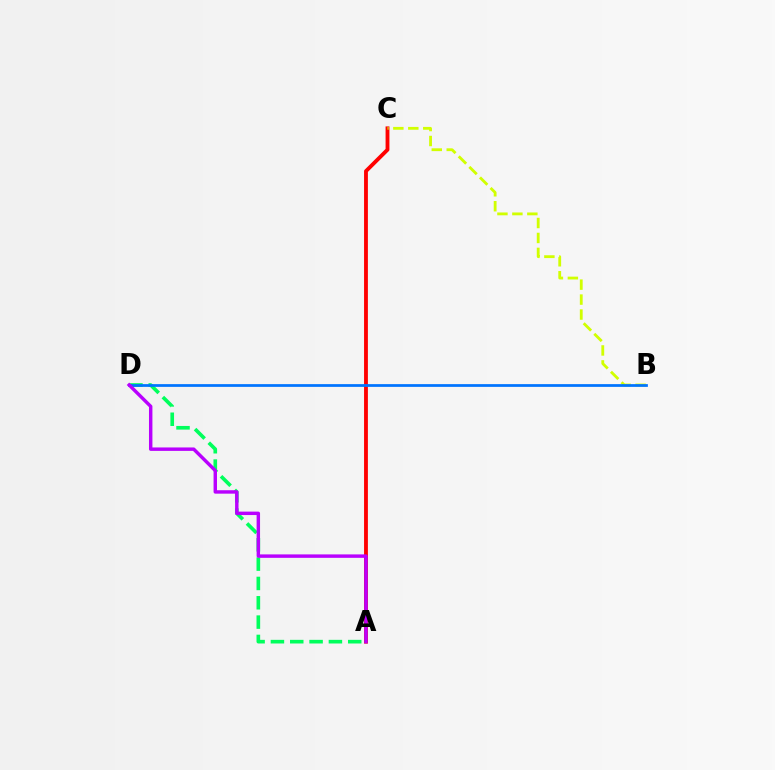{('A', 'D'): [{'color': '#00ff5c', 'line_style': 'dashed', 'thickness': 2.63}, {'color': '#b900ff', 'line_style': 'solid', 'thickness': 2.47}], ('A', 'C'): [{'color': '#ff0000', 'line_style': 'solid', 'thickness': 2.76}], ('B', 'C'): [{'color': '#d1ff00', 'line_style': 'dashed', 'thickness': 2.03}], ('B', 'D'): [{'color': '#0074ff', 'line_style': 'solid', 'thickness': 1.97}]}